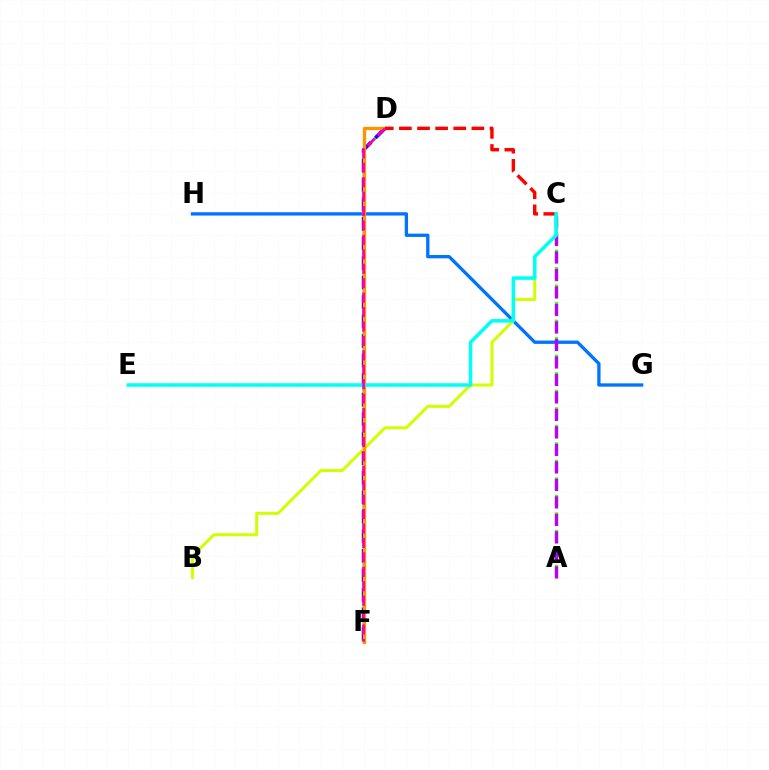{('A', 'C'): [{'color': '#3dff00', 'line_style': 'dashed', 'thickness': 2.38}, {'color': '#b900ff', 'line_style': 'dashed', 'thickness': 2.38}], ('G', 'H'): [{'color': '#0074ff', 'line_style': 'solid', 'thickness': 2.39}], ('D', 'F'): [{'color': '#00ff5c', 'line_style': 'solid', 'thickness': 1.74}, {'color': '#2500ff', 'line_style': 'dashed', 'thickness': 2.65}, {'color': '#ff9400', 'line_style': 'solid', 'thickness': 2.39}, {'color': '#ff00ac', 'line_style': 'dashed', 'thickness': 1.96}], ('B', 'C'): [{'color': '#d1ff00', 'line_style': 'solid', 'thickness': 2.16}], ('C', 'D'): [{'color': '#ff0000', 'line_style': 'dashed', 'thickness': 2.46}], ('C', 'E'): [{'color': '#00fff6', 'line_style': 'solid', 'thickness': 2.54}]}